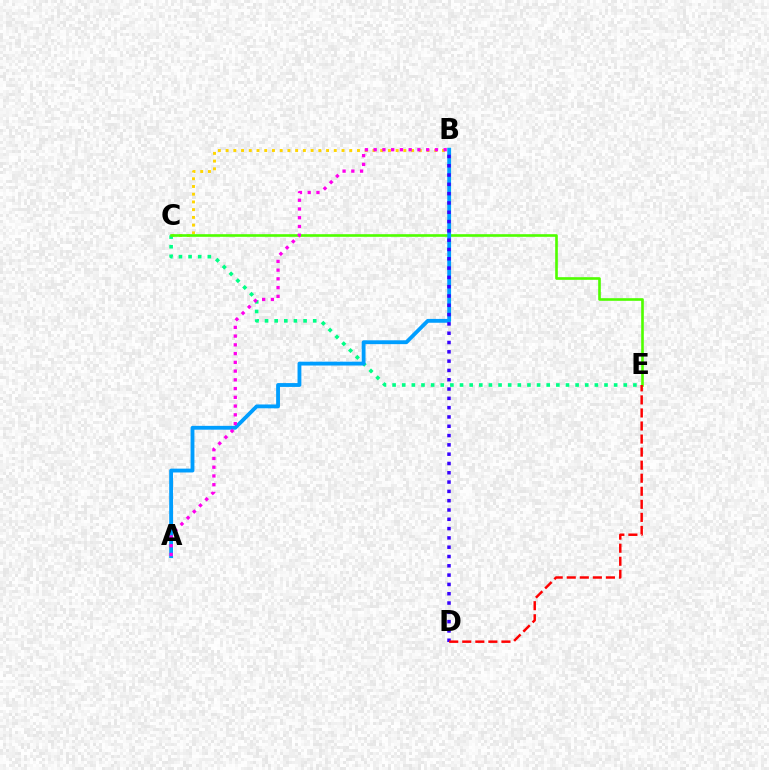{('B', 'C'): [{'color': '#ffd500', 'line_style': 'dotted', 'thickness': 2.1}], ('C', 'E'): [{'color': '#00ff86', 'line_style': 'dotted', 'thickness': 2.62}, {'color': '#4fff00', 'line_style': 'solid', 'thickness': 1.89}], ('A', 'B'): [{'color': '#009eff', 'line_style': 'solid', 'thickness': 2.76}, {'color': '#ff00ed', 'line_style': 'dotted', 'thickness': 2.38}], ('B', 'D'): [{'color': '#3700ff', 'line_style': 'dotted', 'thickness': 2.53}], ('D', 'E'): [{'color': '#ff0000', 'line_style': 'dashed', 'thickness': 1.77}]}